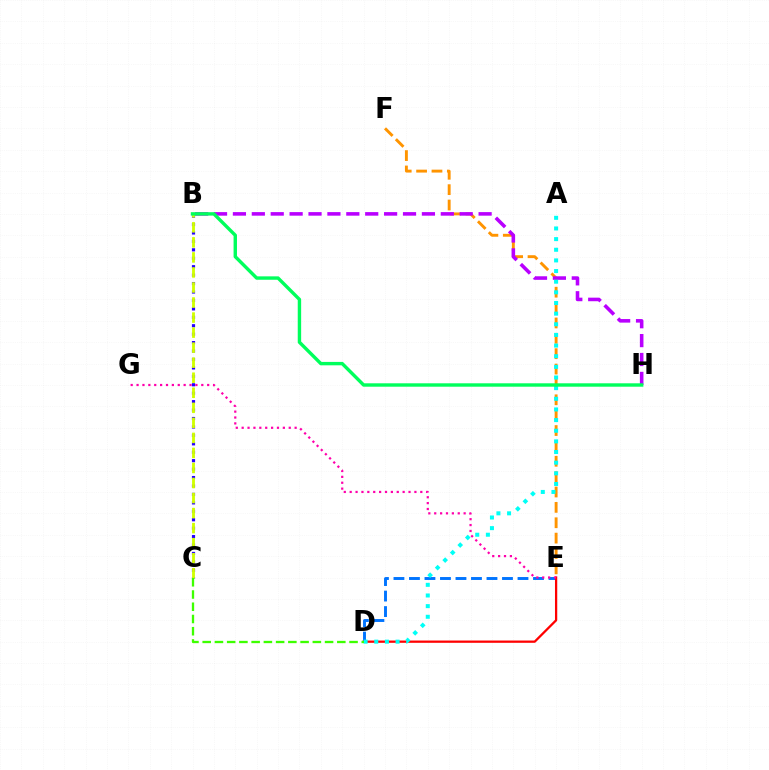{('D', 'E'): [{'color': '#0074ff', 'line_style': 'dashed', 'thickness': 2.11}, {'color': '#ff0000', 'line_style': 'solid', 'thickness': 1.64}], ('E', 'F'): [{'color': '#ff9400', 'line_style': 'dashed', 'thickness': 2.09}], ('B', 'C'): [{'color': '#2500ff', 'line_style': 'dotted', 'thickness': 2.29}, {'color': '#d1ff00', 'line_style': 'dashed', 'thickness': 2.04}], ('B', 'H'): [{'color': '#b900ff', 'line_style': 'dashed', 'thickness': 2.57}, {'color': '#00ff5c', 'line_style': 'solid', 'thickness': 2.45}], ('E', 'G'): [{'color': '#ff00ac', 'line_style': 'dotted', 'thickness': 1.6}], ('A', 'D'): [{'color': '#00fff6', 'line_style': 'dotted', 'thickness': 2.89}], ('C', 'D'): [{'color': '#3dff00', 'line_style': 'dashed', 'thickness': 1.66}]}